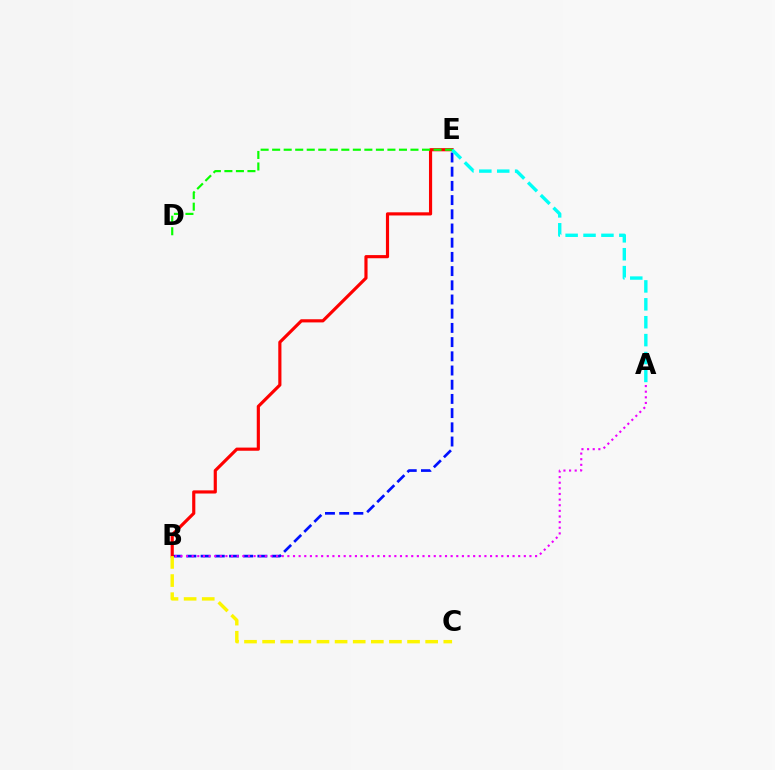{('B', 'E'): [{'color': '#0010ff', 'line_style': 'dashed', 'thickness': 1.93}, {'color': '#ff0000', 'line_style': 'solid', 'thickness': 2.27}], ('A', 'B'): [{'color': '#ee00ff', 'line_style': 'dotted', 'thickness': 1.53}], ('B', 'C'): [{'color': '#fcf500', 'line_style': 'dashed', 'thickness': 2.46}], ('A', 'E'): [{'color': '#00fff6', 'line_style': 'dashed', 'thickness': 2.43}], ('D', 'E'): [{'color': '#08ff00', 'line_style': 'dashed', 'thickness': 1.57}]}